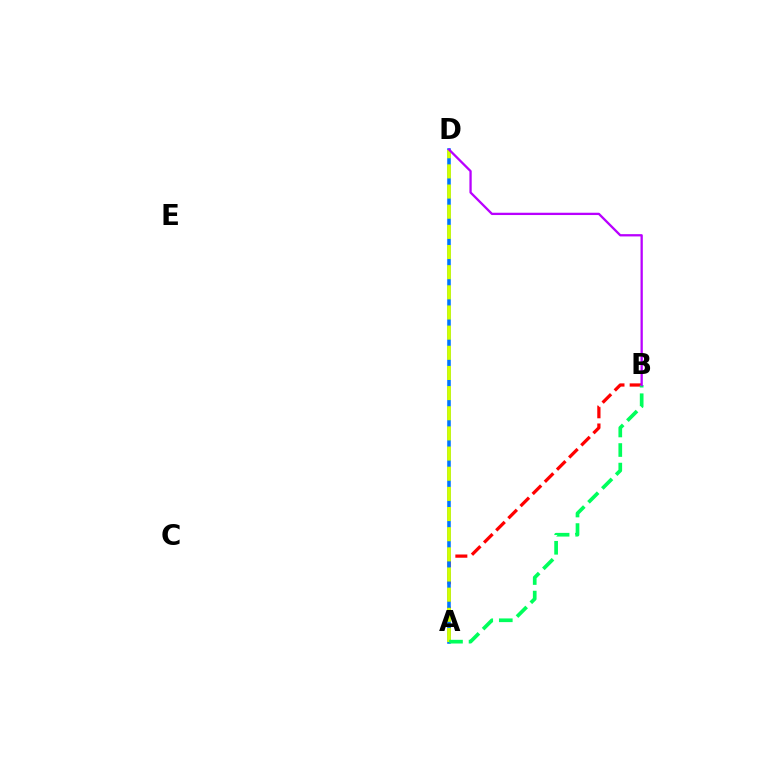{('A', 'B'): [{'color': '#ff0000', 'line_style': 'dashed', 'thickness': 2.33}, {'color': '#00ff5c', 'line_style': 'dashed', 'thickness': 2.66}], ('A', 'D'): [{'color': '#0074ff', 'line_style': 'solid', 'thickness': 2.58}, {'color': '#d1ff00', 'line_style': 'dashed', 'thickness': 2.74}], ('B', 'D'): [{'color': '#b900ff', 'line_style': 'solid', 'thickness': 1.65}]}